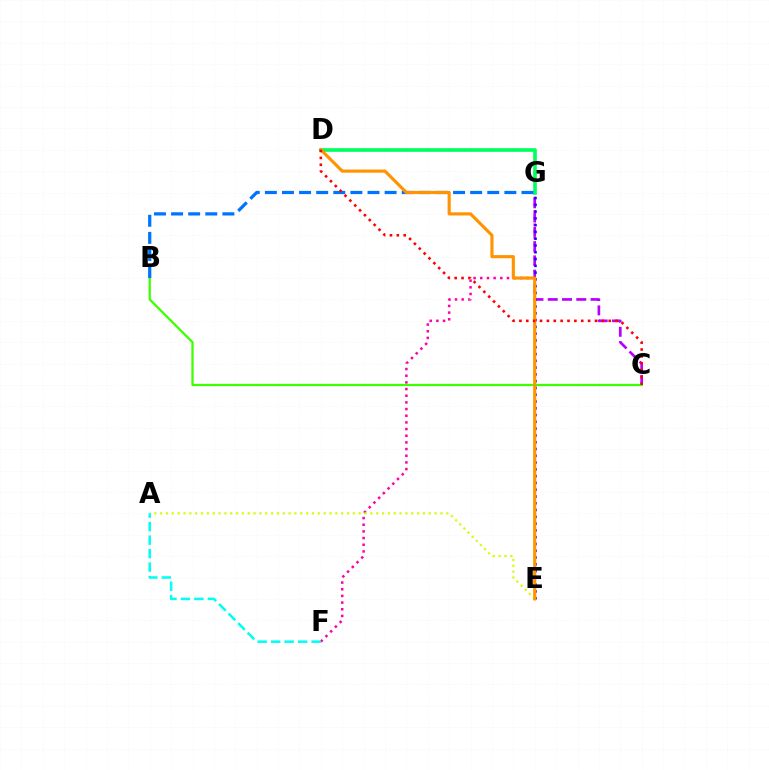{('F', 'G'): [{'color': '#ff00ac', 'line_style': 'dotted', 'thickness': 1.81}], ('C', 'G'): [{'color': '#b900ff', 'line_style': 'dashed', 'thickness': 1.94}], ('A', 'E'): [{'color': '#d1ff00', 'line_style': 'dotted', 'thickness': 1.59}], ('A', 'F'): [{'color': '#00fff6', 'line_style': 'dashed', 'thickness': 1.83}], ('E', 'G'): [{'color': '#2500ff', 'line_style': 'dotted', 'thickness': 1.84}], ('D', 'G'): [{'color': '#00ff5c', 'line_style': 'solid', 'thickness': 2.62}], ('B', 'C'): [{'color': '#3dff00', 'line_style': 'solid', 'thickness': 1.62}], ('B', 'G'): [{'color': '#0074ff', 'line_style': 'dashed', 'thickness': 2.32}], ('D', 'E'): [{'color': '#ff9400', 'line_style': 'solid', 'thickness': 2.26}], ('C', 'D'): [{'color': '#ff0000', 'line_style': 'dotted', 'thickness': 1.87}]}